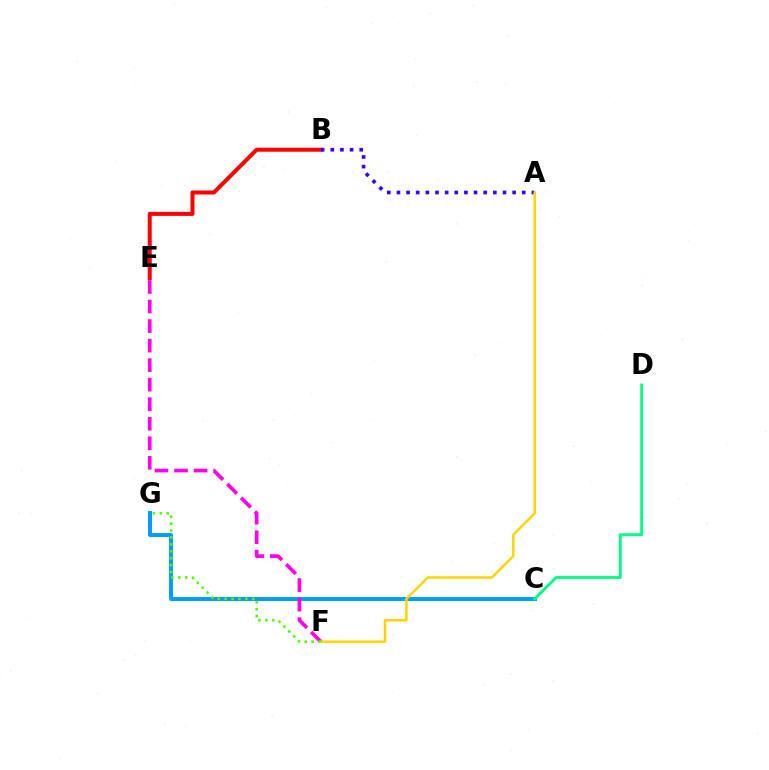{('C', 'G'): [{'color': '#009eff', 'line_style': 'solid', 'thickness': 2.86}], ('B', 'E'): [{'color': '#ff0000', 'line_style': 'solid', 'thickness': 2.89}], ('E', 'F'): [{'color': '#ff00ed', 'line_style': 'dashed', 'thickness': 2.65}], ('A', 'B'): [{'color': '#3700ff', 'line_style': 'dotted', 'thickness': 2.62}], ('C', 'D'): [{'color': '#00ff86', 'line_style': 'solid', 'thickness': 2.1}], ('A', 'F'): [{'color': '#ffd500', 'line_style': 'solid', 'thickness': 1.81}], ('F', 'G'): [{'color': '#4fff00', 'line_style': 'dotted', 'thickness': 1.87}]}